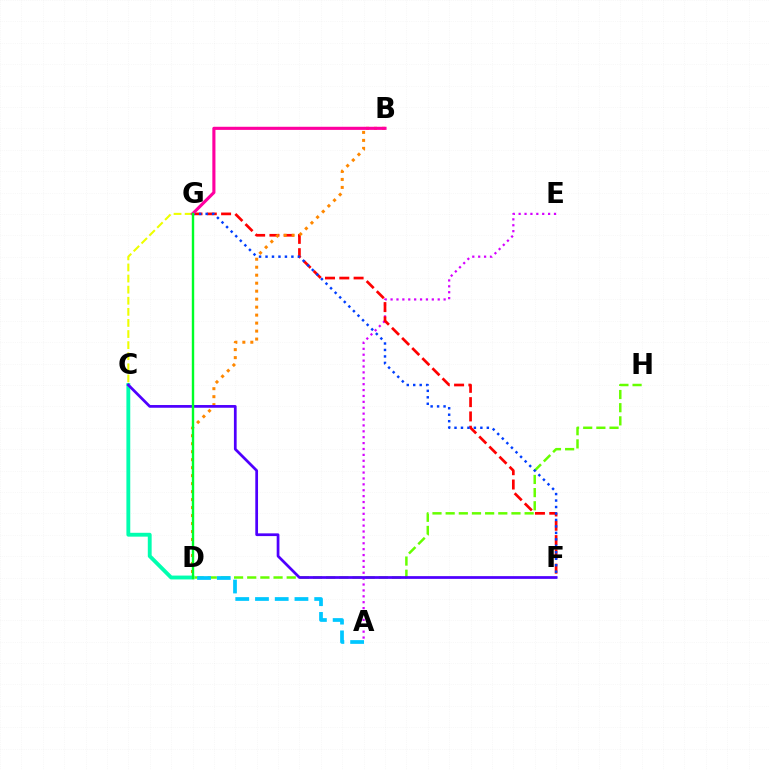{('A', 'E'): [{'color': '#d600ff', 'line_style': 'dotted', 'thickness': 1.6}], ('C', 'G'): [{'color': '#eeff00', 'line_style': 'dashed', 'thickness': 1.51}], ('F', 'G'): [{'color': '#ff0000', 'line_style': 'dashed', 'thickness': 1.94}, {'color': '#003fff', 'line_style': 'dotted', 'thickness': 1.76}], ('D', 'H'): [{'color': '#66ff00', 'line_style': 'dashed', 'thickness': 1.79}], ('C', 'D'): [{'color': '#00ffaf', 'line_style': 'solid', 'thickness': 2.77}], ('A', 'D'): [{'color': '#00c7ff', 'line_style': 'dashed', 'thickness': 2.68}], ('B', 'D'): [{'color': '#ff8800', 'line_style': 'dotted', 'thickness': 2.17}], ('C', 'F'): [{'color': '#4f00ff', 'line_style': 'solid', 'thickness': 1.97}], ('B', 'G'): [{'color': '#ff00a0', 'line_style': 'solid', 'thickness': 2.24}], ('D', 'G'): [{'color': '#00ff27', 'line_style': 'solid', 'thickness': 1.73}]}